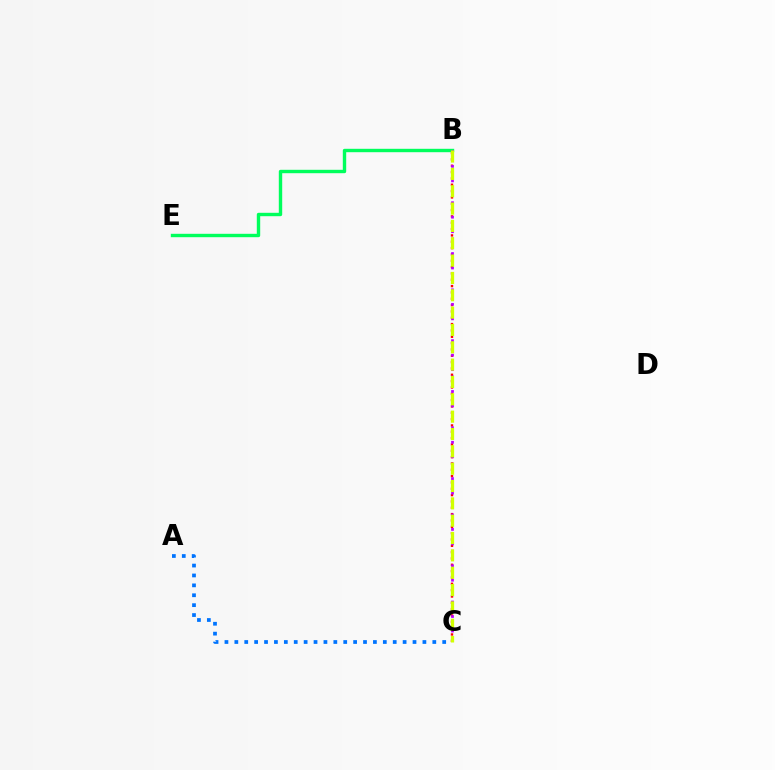{('B', 'E'): [{'color': '#00ff5c', 'line_style': 'solid', 'thickness': 2.44}], ('B', 'C'): [{'color': '#ff0000', 'line_style': 'dotted', 'thickness': 1.72}, {'color': '#b900ff', 'line_style': 'dotted', 'thickness': 1.97}, {'color': '#d1ff00', 'line_style': 'dashed', 'thickness': 2.36}], ('A', 'C'): [{'color': '#0074ff', 'line_style': 'dotted', 'thickness': 2.69}]}